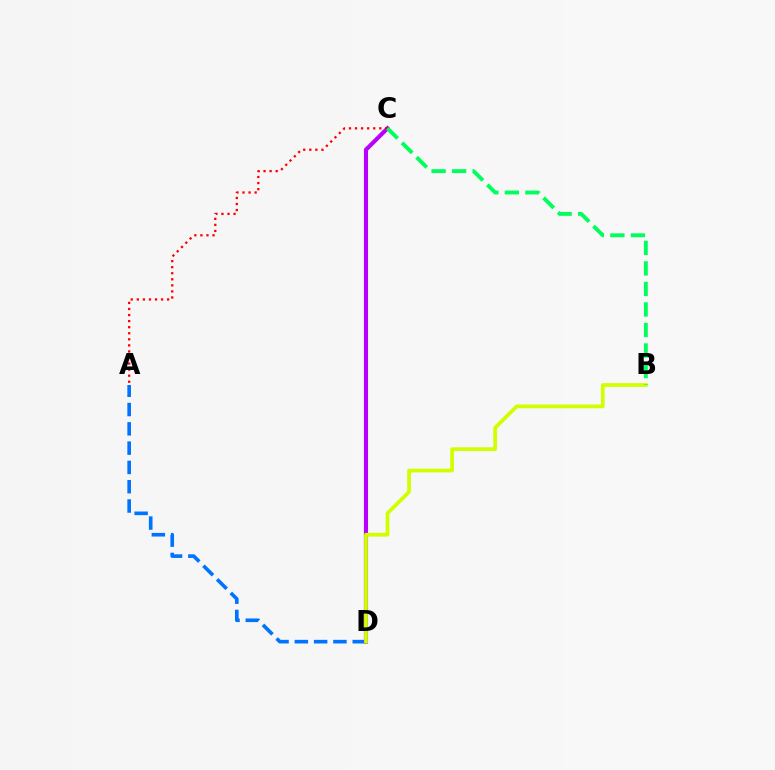{('A', 'D'): [{'color': '#0074ff', 'line_style': 'dashed', 'thickness': 2.62}], ('C', 'D'): [{'color': '#b900ff', 'line_style': 'solid', 'thickness': 2.97}], ('B', 'D'): [{'color': '#d1ff00', 'line_style': 'solid', 'thickness': 2.7}], ('A', 'C'): [{'color': '#ff0000', 'line_style': 'dotted', 'thickness': 1.65}], ('B', 'C'): [{'color': '#00ff5c', 'line_style': 'dashed', 'thickness': 2.79}]}